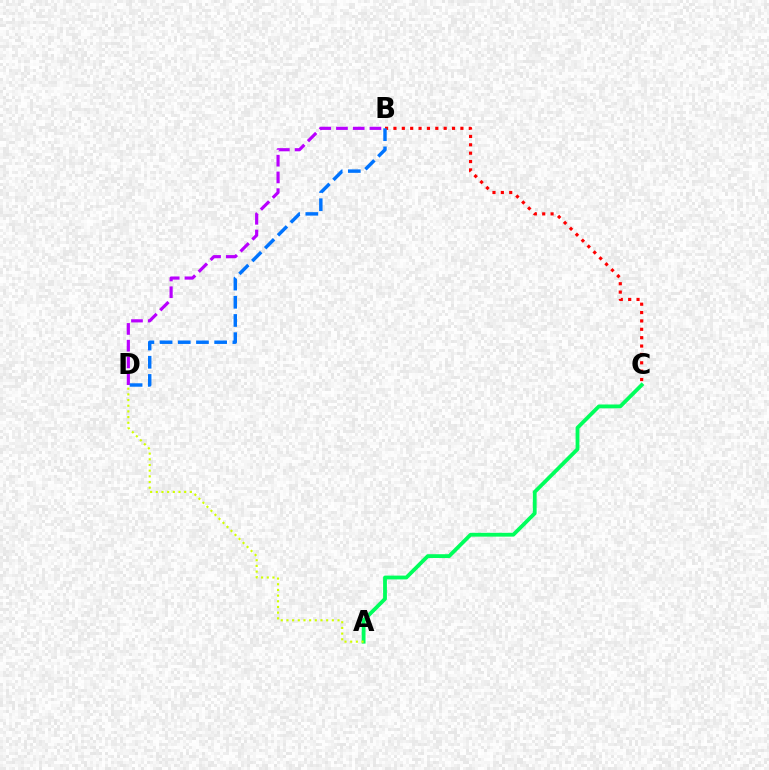{('B', 'D'): [{'color': '#b900ff', 'line_style': 'dashed', 'thickness': 2.27}, {'color': '#0074ff', 'line_style': 'dashed', 'thickness': 2.47}], ('A', 'C'): [{'color': '#00ff5c', 'line_style': 'solid', 'thickness': 2.74}], ('B', 'C'): [{'color': '#ff0000', 'line_style': 'dotted', 'thickness': 2.27}], ('A', 'D'): [{'color': '#d1ff00', 'line_style': 'dotted', 'thickness': 1.54}]}